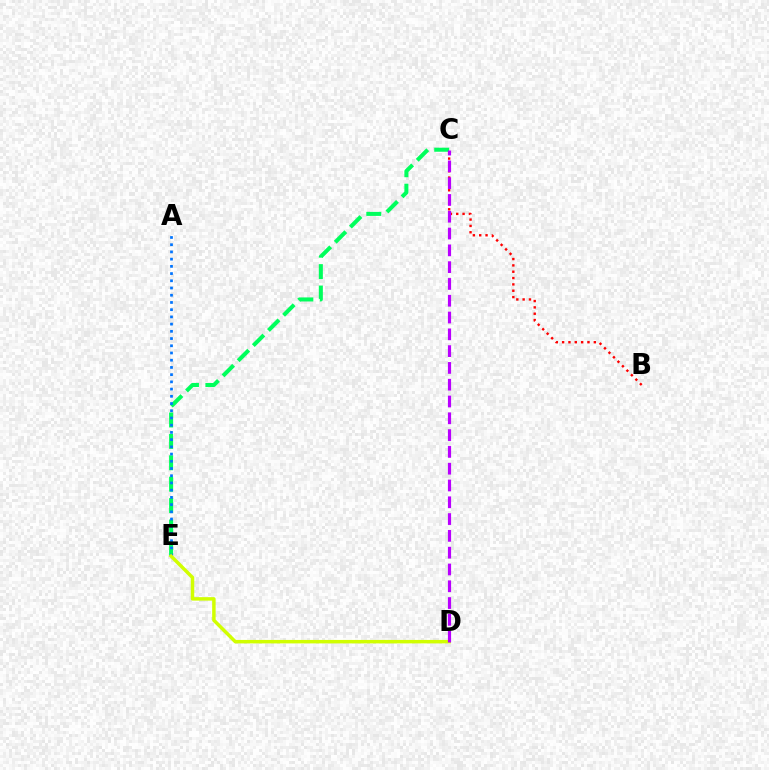{('C', 'E'): [{'color': '#00ff5c', 'line_style': 'dashed', 'thickness': 2.91}], ('A', 'E'): [{'color': '#0074ff', 'line_style': 'dotted', 'thickness': 1.96}], ('B', 'C'): [{'color': '#ff0000', 'line_style': 'dotted', 'thickness': 1.72}], ('D', 'E'): [{'color': '#d1ff00', 'line_style': 'solid', 'thickness': 2.5}], ('C', 'D'): [{'color': '#b900ff', 'line_style': 'dashed', 'thickness': 2.28}]}